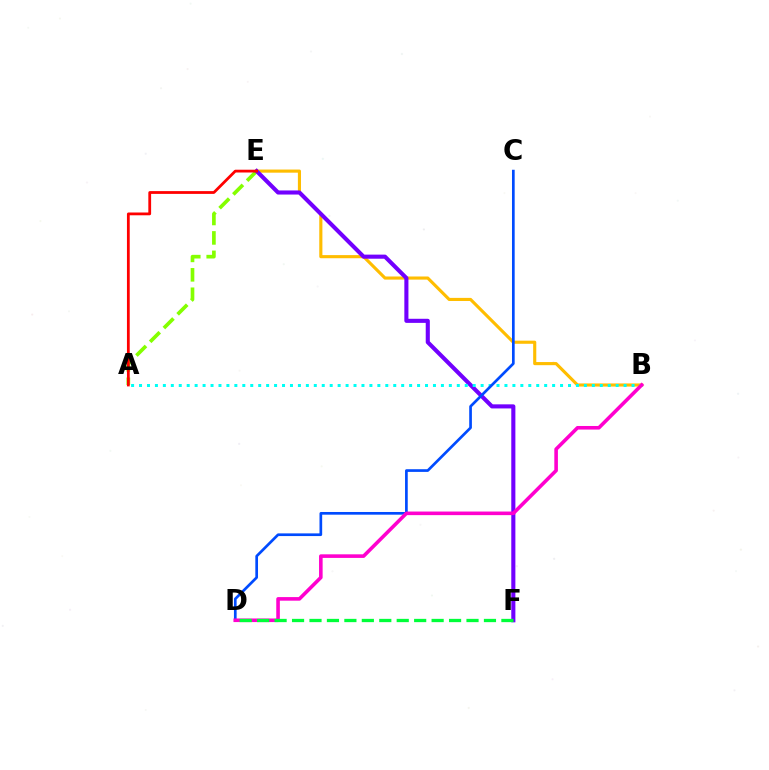{('A', 'E'): [{'color': '#84ff00', 'line_style': 'dashed', 'thickness': 2.64}, {'color': '#ff0000', 'line_style': 'solid', 'thickness': 2.0}], ('B', 'E'): [{'color': '#ffbd00', 'line_style': 'solid', 'thickness': 2.25}], ('E', 'F'): [{'color': '#7200ff', 'line_style': 'solid', 'thickness': 2.95}], ('A', 'B'): [{'color': '#00fff6', 'line_style': 'dotted', 'thickness': 2.16}], ('C', 'D'): [{'color': '#004bff', 'line_style': 'solid', 'thickness': 1.94}], ('B', 'D'): [{'color': '#ff00cf', 'line_style': 'solid', 'thickness': 2.58}], ('D', 'F'): [{'color': '#00ff39', 'line_style': 'dashed', 'thickness': 2.37}]}